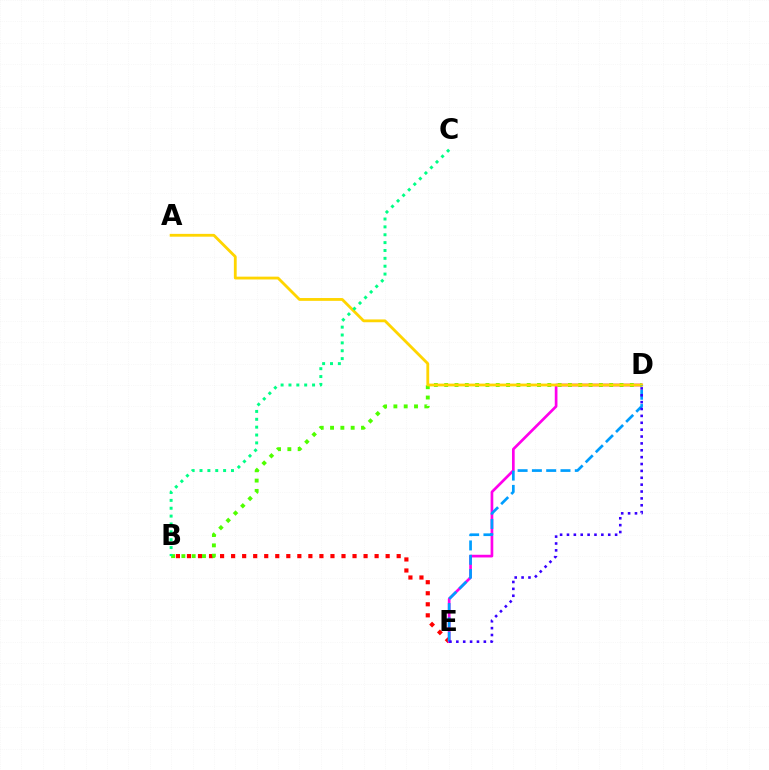{('B', 'E'): [{'color': '#ff0000', 'line_style': 'dotted', 'thickness': 3.0}], ('D', 'E'): [{'color': '#ff00ed', 'line_style': 'solid', 'thickness': 1.94}, {'color': '#009eff', 'line_style': 'dashed', 'thickness': 1.94}, {'color': '#3700ff', 'line_style': 'dotted', 'thickness': 1.87}], ('B', 'D'): [{'color': '#4fff00', 'line_style': 'dotted', 'thickness': 2.8}], ('A', 'D'): [{'color': '#ffd500', 'line_style': 'solid', 'thickness': 2.03}], ('B', 'C'): [{'color': '#00ff86', 'line_style': 'dotted', 'thickness': 2.14}]}